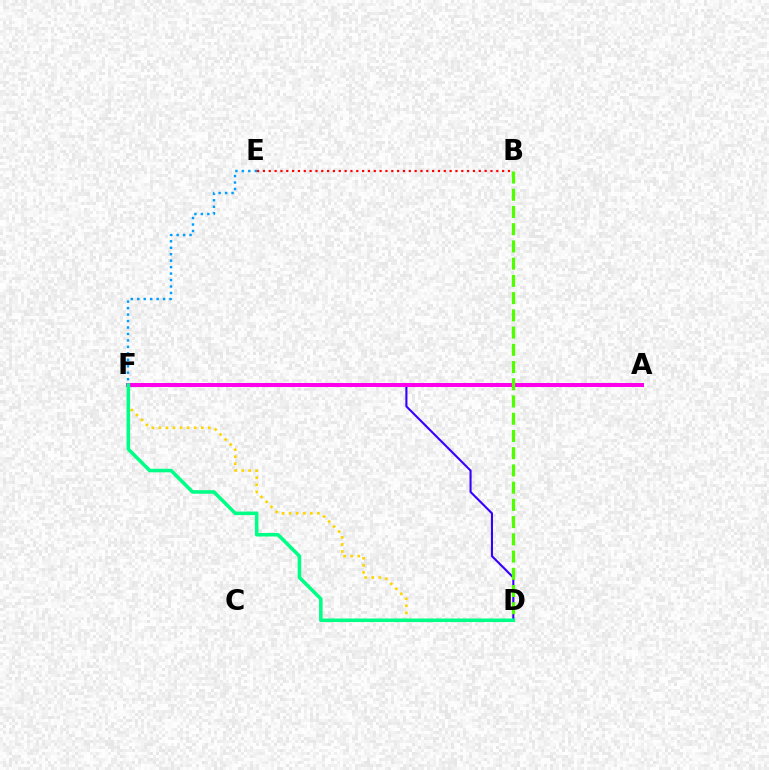{('E', 'F'): [{'color': '#009eff', 'line_style': 'dotted', 'thickness': 1.76}], ('D', 'F'): [{'color': '#ffd500', 'line_style': 'dotted', 'thickness': 1.92}, {'color': '#3700ff', 'line_style': 'solid', 'thickness': 1.52}, {'color': '#00ff86', 'line_style': 'solid', 'thickness': 2.56}], ('A', 'F'): [{'color': '#ff00ed', 'line_style': 'solid', 'thickness': 2.88}], ('B', 'D'): [{'color': '#4fff00', 'line_style': 'dashed', 'thickness': 2.34}], ('B', 'E'): [{'color': '#ff0000', 'line_style': 'dotted', 'thickness': 1.59}]}